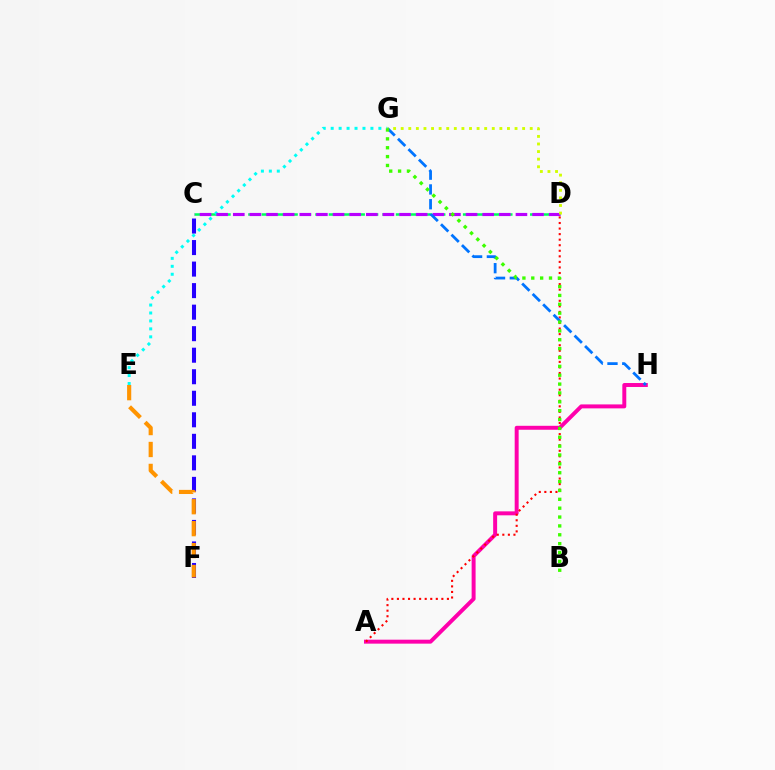{('C', 'D'): [{'color': '#00ff5c', 'line_style': 'dashed', 'thickness': 1.82}, {'color': '#b900ff', 'line_style': 'dashed', 'thickness': 2.26}], ('A', 'H'): [{'color': '#ff00ac', 'line_style': 'solid', 'thickness': 2.85}], ('E', 'G'): [{'color': '#00fff6', 'line_style': 'dotted', 'thickness': 2.16}], ('A', 'D'): [{'color': '#ff0000', 'line_style': 'dotted', 'thickness': 1.51}], ('C', 'F'): [{'color': '#2500ff', 'line_style': 'dashed', 'thickness': 2.92}], ('G', 'H'): [{'color': '#0074ff', 'line_style': 'dashed', 'thickness': 2.01}], ('E', 'F'): [{'color': '#ff9400', 'line_style': 'dashed', 'thickness': 2.98}], ('D', 'G'): [{'color': '#d1ff00', 'line_style': 'dotted', 'thickness': 2.06}], ('B', 'G'): [{'color': '#3dff00', 'line_style': 'dotted', 'thickness': 2.41}]}